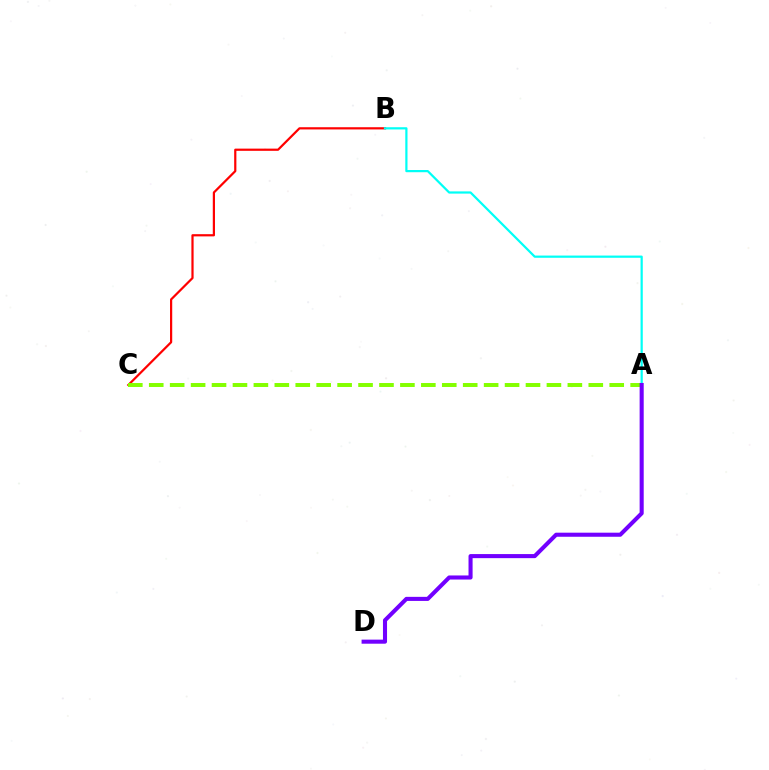{('B', 'C'): [{'color': '#ff0000', 'line_style': 'solid', 'thickness': 1.59}], ('A', 'B'): [{'color': '#00fff6', 'line_style': 'solid', 'thickness': 1.6}], ('A', 'C'): [{'color': '#84ff00', 'line_style': 'dashed', 'thickness': 2.84}], ('A', 'D'): [{'color': '#7200ff', 'line_style': 'solid', 'thickness': 2.93}]}